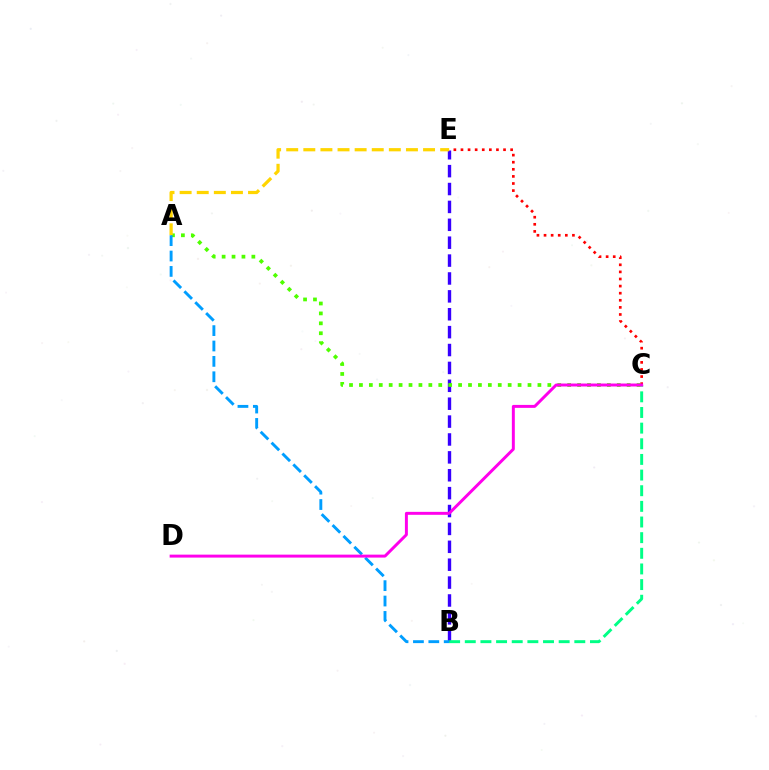{('C', 'E'): [{'color': '#ff0000', 'line_style': 'dotted', 'thickness': 1.93}], ('B', 'E'): [{'color': '#3700ff', 'line_style': 'dashed', 'thickness': 2.43}], ('A', 'C'): [{'color': '#4fff00', 'line_style': 'dotted', 'thickness': 2.69}], ('A', 'E'): [{'color': '#ffd500', 'line_style': 'dashed', 'thickness': 2.32}], ('B', 'C'): [{'color': '#00ff86', 'line_style': 'dashed', 'thickness': 2.13}], ('A', 'B'): [{'color': '#009eff', 'line_style': 'dashed', 'thickness': 2.09}], ('C', 'D'): [{'color': '#ff00ed', 'line_style': 'solid', 'thickness': 2.13}]}